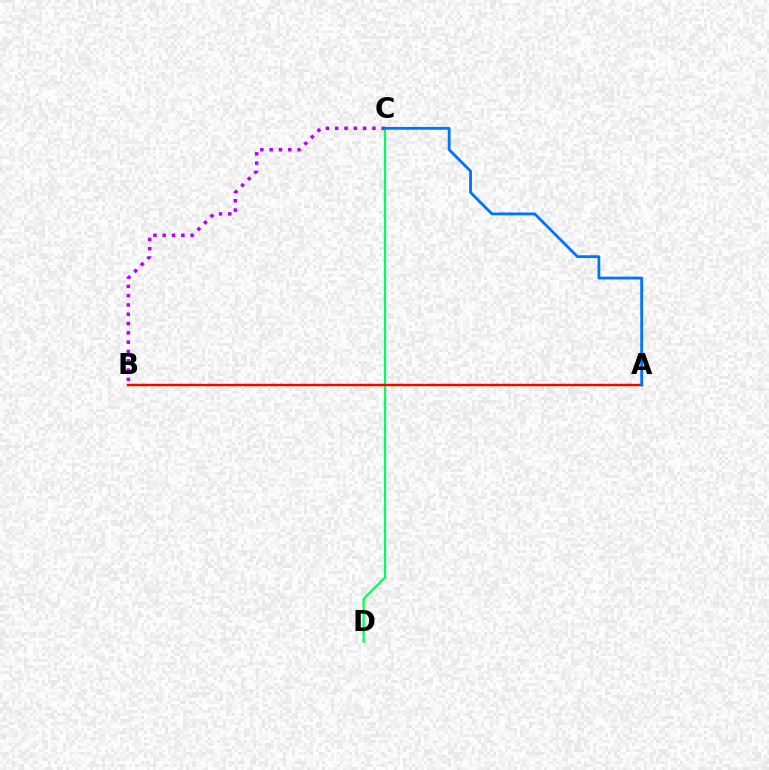{('B', 'C'): [{'color': '#b900ff', 'line_style': 'dotted', 'thickness': 2.53}], ('C', 'D'): [{'color': '#00ff5c', 'line_style': 'solid', 'thickness': 1.59}], ('A', 'B'): [{'color': '#d1ff00', 'line_style': 'dashed', 'thickness': 1.77}, {'color': '#ff0000', 'line_style': 'solid', 'thickness': 1.72}], ('A', 'C'): [{'color': '#0074ff', 'line_style': 'solid', 'thickness': 2.02}]}